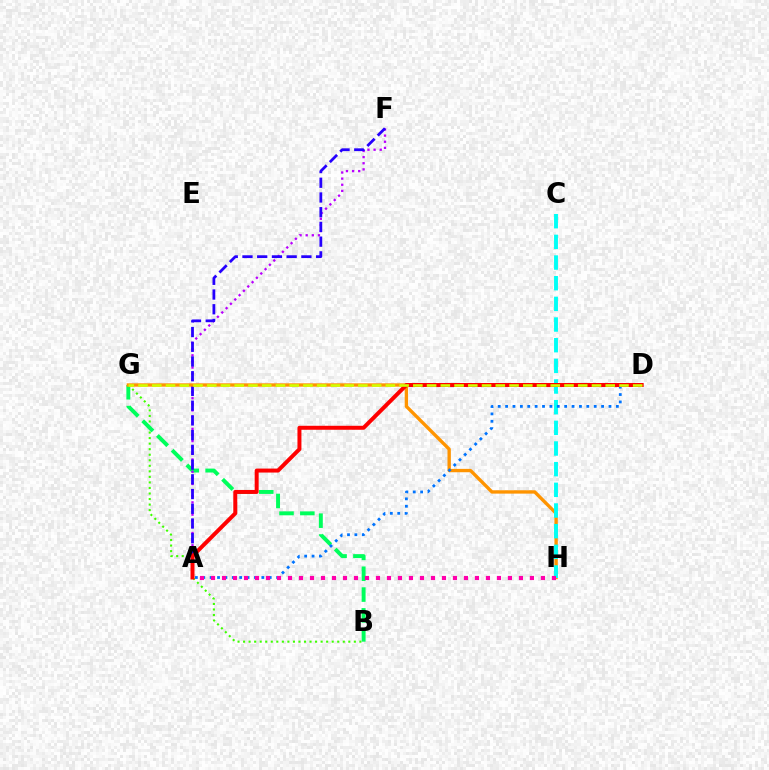{('B', 'G'): [{'color': '#3dff00', 'line_style': 'dotted', 'thickness': 1.5}, {'color': '#00ff5c', 'line_style': 'dashed', 'thickness': 2.83}], ('A', 'F'): [{'color': '#b900ff', 'line_style': 'dotted', 'thickness': 1.66}, {'color': '#2500ff', 'line_style': 'dashed', 'thickness': 2.0}], ('G', 'H'): [{'color': '#ff9400', 'line_style': 'solid', 'thickness': 2.42}], ('C', 'H'): [{'color': '#00fff6', 'line_style': 'dashed', 'thickness': 2.81}], ('A', 'D'): [{'color': '#0074ff', 'line_style': 'dotted', 'thickness': 2.01}, {'color': '#ff0000', 'line_style': 'solid', 'thickness': 2.86}], ('A', 'H'): [{'color': '#ff00ac', 'line_style': 'dotted', 'thickness': 2.99}], ('D', 'G'): [{'color': '#d1ff00', 'line_style': 'dashed', 'thickness': 1.87}]}